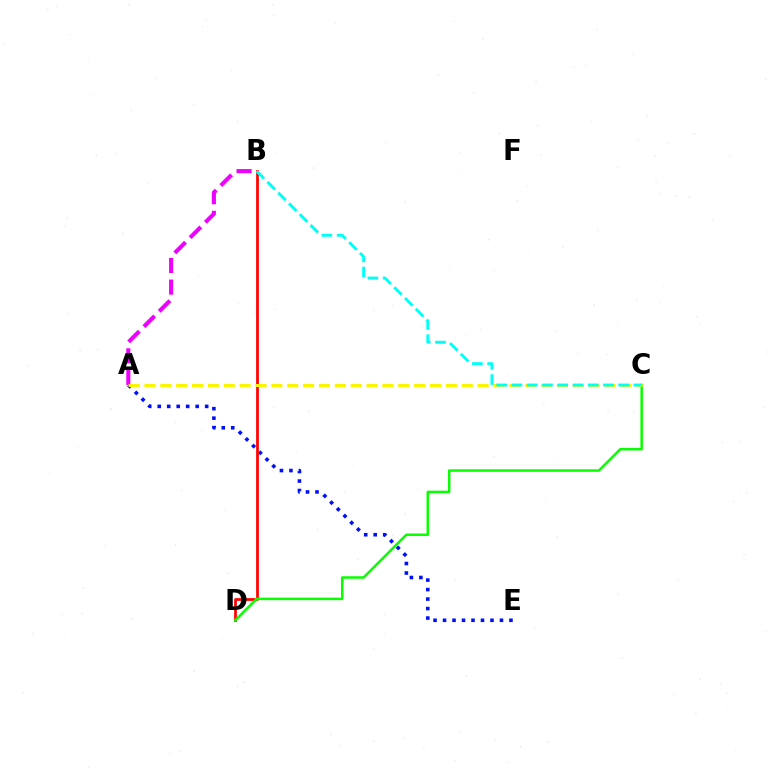{('A', 'E'): [{'color': '#0010ff', 'line_style': 'dotted', 'thickness': 2.58}], ('A', 'B'): [{'color': '#ee00ff', 'line_style': 'dashed', 'thickness': 2.94}], ('B', 'D'): [{'color': '#ff0000', 'line_style': 'solid', 'thickness': 1.97}], ('C', 'D'): [{'color': '#08ff00', 'line_style': 'solid', 'thickness': 1.8}], ('A', 'C'): [{'color': '#fcf500', 'line_style': 'dashed', 'thickness': 2.16}], ('B', 'C'): [{'color': '#00fff6', 'line_style': 'dashed', 'thickness': 2.07}]}